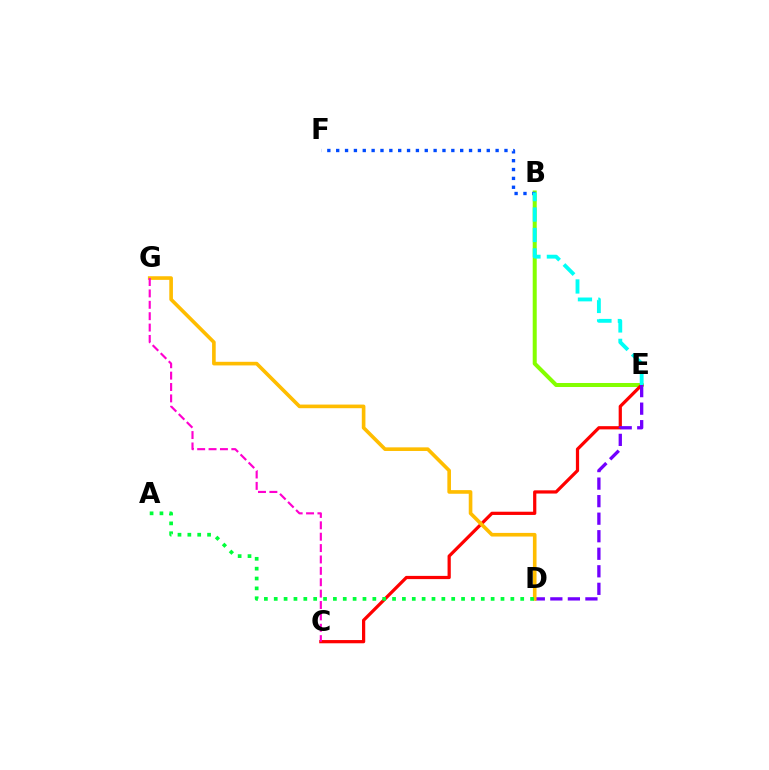{('B', 'E'): [{'color': '#84ff00', 'line_style': 'solid', 'thickness': 2.89}, {'color': '#00fff6', 'line_style': 'dashed', 'thickness': 2.78}], ('B', 'F'): [{'color': '#004bff', 'line_style': 'dotted', 'thickness': 2.41}], ('C', 'E'): [{'color': '#ff0000', 'line_style': 'solid', 'thickness': 2.32}], ('D', 'E'): [{'color': '#7200ff', 'line_style': 'dashed', 'thickness': 2.38}], ('D', 'G'): [{'color': '#ffbd00', 'line_style': 'solid', 'thickness': 2.61}], ('C', 'G'): [{'color': '#ff00cf', 'line_style': 'dashed', 'thickness': 1.55}], ('A', 'D'): [{'color': '#00ff39', 'line_style': 'dotted', 'thickness': 2.68}]}